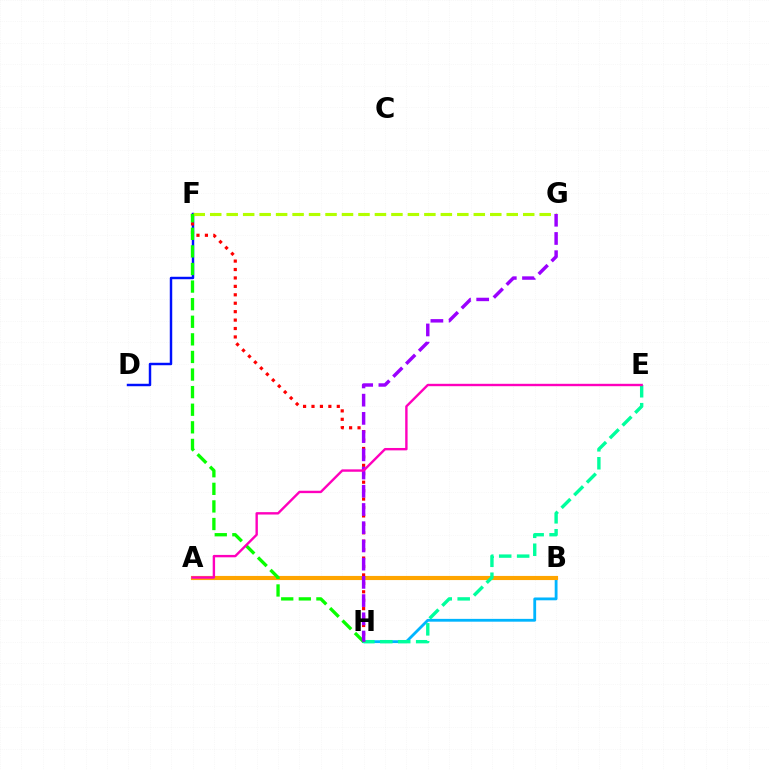{('D', 'F'): [{'color': '#0010ff', 'line_style': 'solid', 'thickness': 1.77}], ('B', 'H'): [{'color': '#00b5ff', 'line_style': 'solid', 'thickness': 2.03}], ('A', 'B'): [{'color': '#ffa500', 'line_style': 'solid', 'thickness': 2.98}], ('E', 'H'): [{'color': '#00ff9d', 'line_style': 'dashed', 'thickness': 2.44}], ('F', 'H'): [{'color': '#ff0000', 'line_style': 'dotted', 'thickness': 2.29}, {'color': '#08ff00', 'line_style': 'dashed', 'thickness': 2.39}], ('F', 'G'): [{'color': '#b3ff00', 'line_style': 'dashed', 'thickness': 2.24}], ('G', 'H'): [{'color': '#9b00ff', 'line_style': 'dashed', 'thickness': 2.48}], ('A', 'E'): [{'color': '#ff00bd', 'line_style': 'solid', 'thickness': 1.72}]}